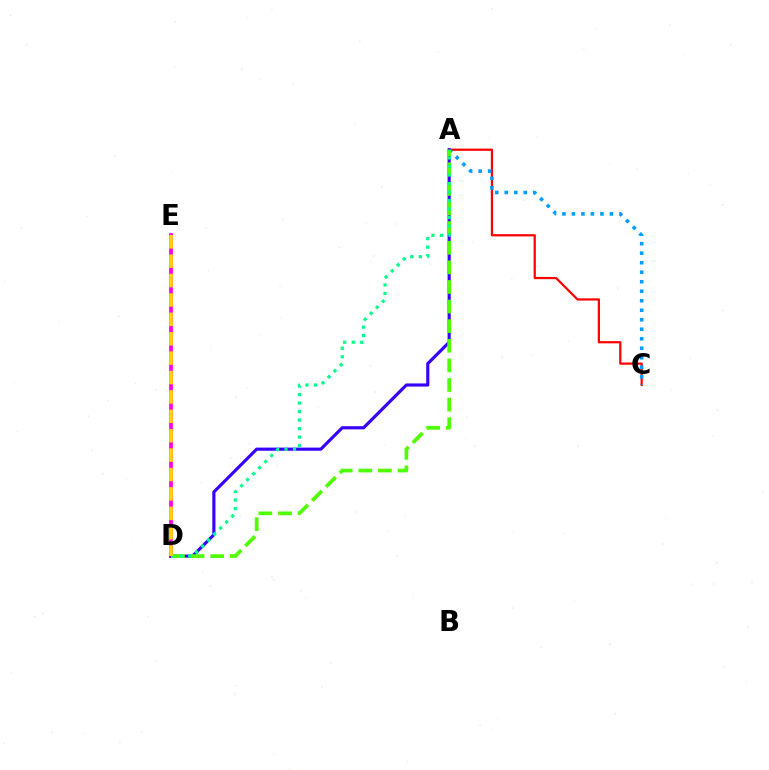{('A', 'C'): [{'color': '#ff0000', 'line_style': 'solid', 'thickness': 1.61}, {'color': '#009eff', 'line_style': 'dotted', 'thickness': 2.58}], ('D', 'E'): [{'color': '#ff00ed', 'line_style': 'solid', 'thickness': 2.7}, {'color': '#ffd500', 'line_style': 'dashed', 'thickness': 2.64}], ('A', 'D'): [{'color': '#3700ff', 'line_style': 'solid', 'thickness': 2.26}, {'color': '#4fff00', 'line_style': 'dashed', 'thickness': 2.66}, {'color': '#00ff86', 'line_style': 'dotted', 'thickness': 2.31}]}